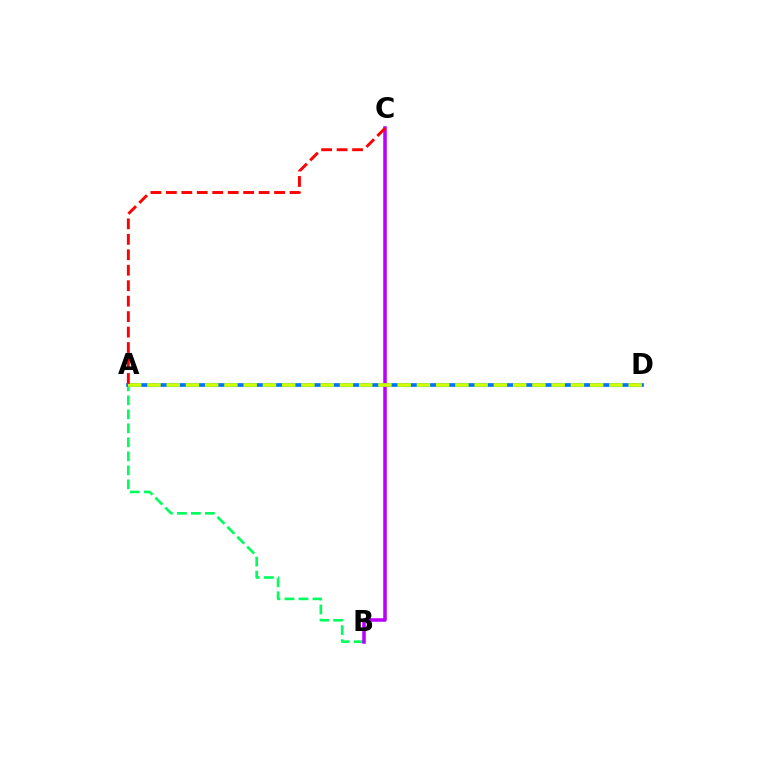{('A', 'B'): [{'color': '#00ff5c', 'line_style': 'dashed', 'thickness': 1.9}], ('B', 'C'): [{'color': '#b900ff', 'line_style': 'solid', 'thickness': 2.54}], ('A', 'D'): [{'color': '#0074ff', 'line_style': 'solid', 'thickness': 2.66}, {'color': '#d1ff00', 'line_style': 'dashed', 'thickness': 2.61}], ('A', 'C'): [{'color': '#ff0000', 'line_style': 'dashed', 'thickness': 2.1}]}